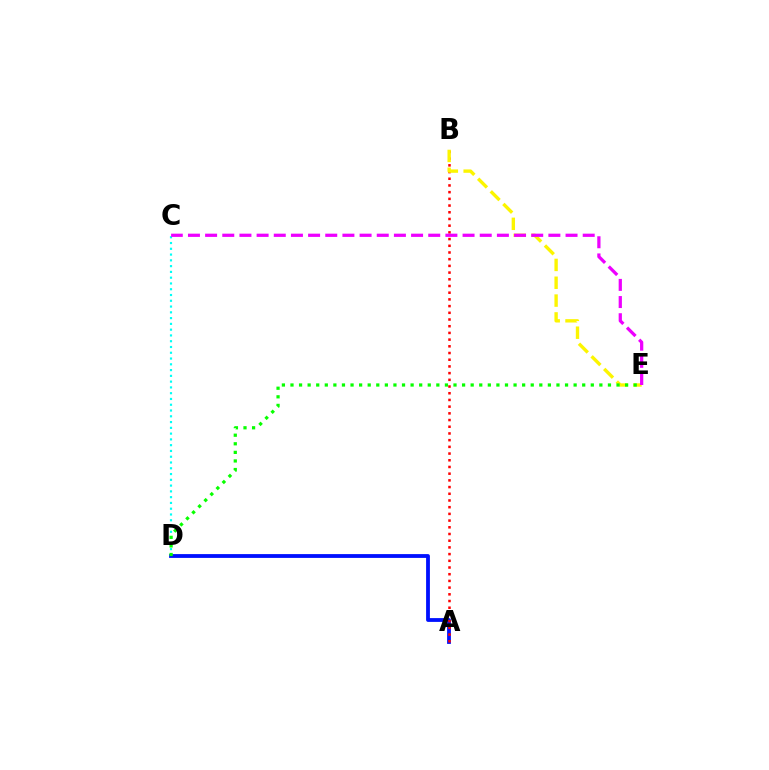{('A', 'D'): [{'color': '#0010ff', 'line_style': 'solid', 'thickness': 2.74}], ('A', 'B'): [{'color': '#ff0000', 'line_style': 'dotted', 'thickness': 1.82}], ('C', 'D'): [{'color': '#00fff6', 'line_style': 'dotted', 'thickness': 1.57}], ('B', 'E'): [{'color': '#fcf500', 'line_style': 'dashed', 'thickness': 2.42}], ('D', 'E'): [{'color': '#08ff00', 'line_style': 'dotted', 'thickness': 2.33}], ('C', 'E'): [{'color': '#ee00ff', 'line_style': 'dashed', 'thickness': 2.33}]}